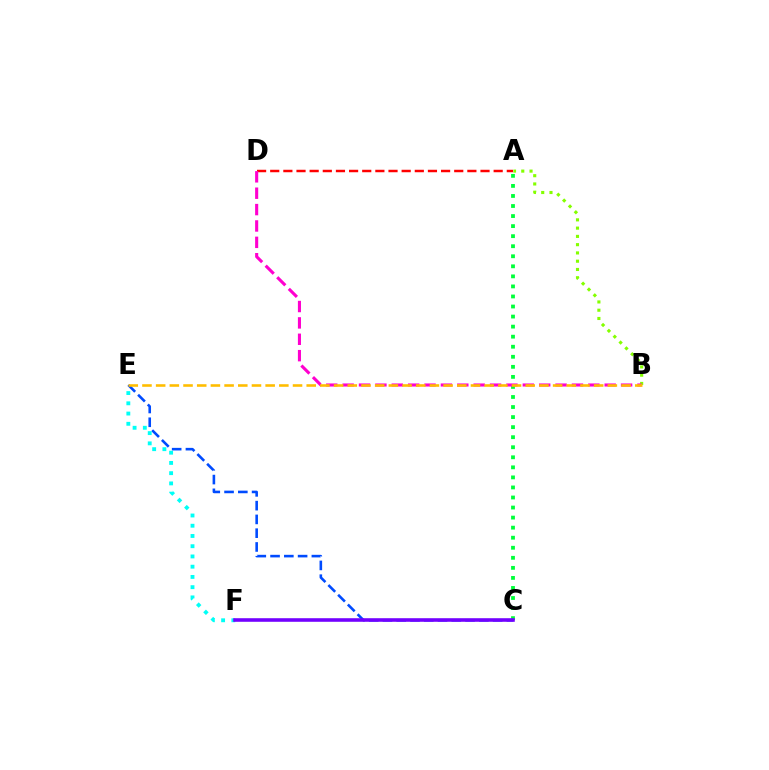{('C', 'E'): [{'color': '#004bff', 'line_style': 'dashed', 'thickness': 1.87}], ('A', 'B'): [{'color': '#84ff00', 'line_style': 'dotted', 'thickness': 2.25}], ('A', 'C'): [{'color': '#00ff39', 'line_style': 'dotted', 'thickness': 2.73}], ('E', 'F'): [{'color': '#00fff6', 'line_style': 'dotted', 'thickness': 2.78}], ('A', 'D'): [{'color': '#ff0000', 'line_style': 'dashed', 'thickness': 1.79}], ('B', 'D'): [{'color': '#ff00cf', 'line_style': 'dashed', 'thickness': 2.23}], ('B', 'E'): [{'color': '#ffbd00', 'line_style': 'dashed', 'thickness': 1.86}], ('C', 'F'): [{'color': '#7200ff', 'line_style': 'solid', 'thickness': 2.57}]}